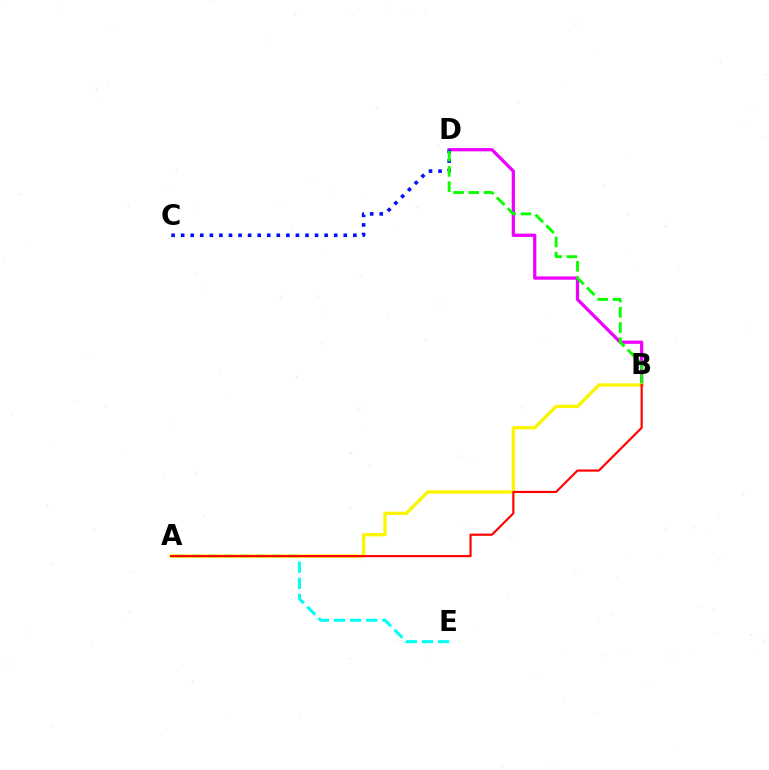{('B', 'D'): [{'color': '#ee00ff', 'line_style': 'solid', 'thickness': 2.34}, {'color': '#08ff00', 'line_style': 'dashed', 'thickness': 2.07}], ('A', 'E'): [{'color': '#00fff6', 'line_style': 'dashed', 'thickness': 2.19}], ('C', 'D'): [{'color': '#0010ff', 'line_style': 'dotted', 'thickness': 2.6}], ('A', 'B'): [{'color': '#fcf500', 'line_style': 'solid', 'thickness': 2.38}, {'color': '#ff0000', 'line_style': 'solid', 'thickness': 1.55}]}